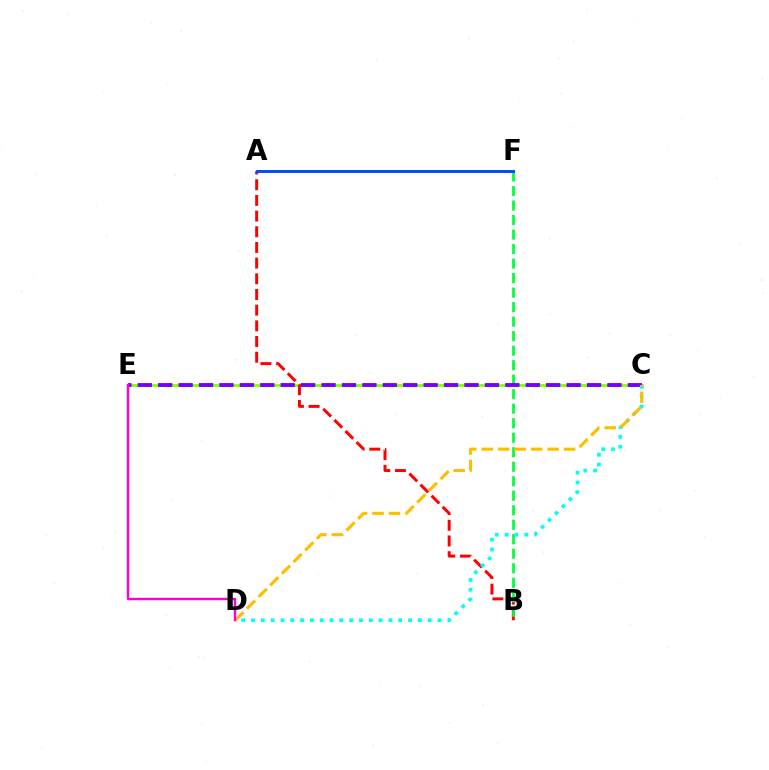{('C', 'E'): [{'color': '#84ff00', 'line_style': 'solid', 'thickness': 2.02}, {'color': '#7200ff', 'line_style': 'dashed', 'thickness': 2.77}], ('A', 'B'): [{'color': '#ff0000', 'line_style': 'dashed', 'thickness': 2.13}], ('B', 'F'): [{'color': '#00ff39', 'line_style': 'dashed', 'thickness': 1.97}], ('A', 'F'): [{'color': '#004bff', 'line_style': 'solid', 'thickness': 2.12}], ('C', 'D'): [{'color': '#00fff6', 'line_style': 'dotted', 'thickness': 2.67}, {'color': '#ffbd00', 'line_style': 'dashed', 'thickness': 2.24}], ('D', 'E'): [{'color': '#ff00cf', 'line_style': 'solid', 'thickness': 1.72}]}